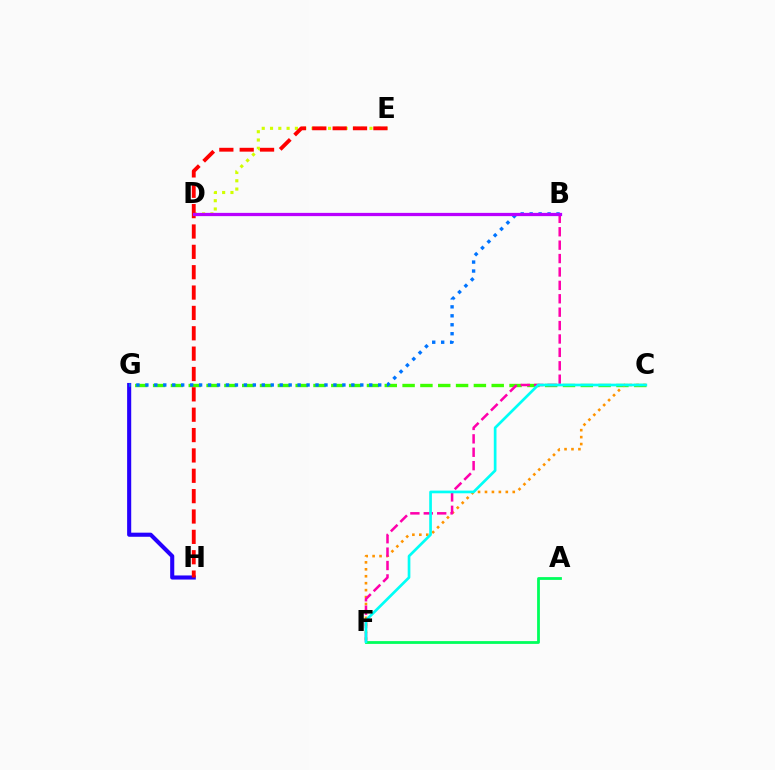{('G', 'H'): [{'color': '#2500ff', 'line_style': 'solid', 'thickness': 2.95}], ('C', 'G'): [{'color': '#3dff00', 'line_style': 'dashed', 'thickness': 2.42}], ('B', 'G'): [{'color': '#0074ff', 'line_style': 'dotted', 'thickness': 2.43}], ('C', 'F'): [{'color': '#ff9400', 'line_style': 'dotted', 'thickness': 1.89}, {'color': '#00fff6', 'line_style': 'solid', 'thickness': 1.94}], ('D', 'E'): [{'color': '#d1ff00', 'line_style': 'dotted', 'thickness': 2.25}], ('E', 'H'): [{'color': '#ff0000', 'line_style': 'dashed', 'thickness': 2.77}], ('B', 'F'): [{'color': '#ff00ac', 'line_style': 'dashed', 'thickness': 1.82}], ('A', 'F'): [{'color': '#00ff5c', 'line_style': 'solid', 'thickness': 2.01}], ('B', 'D'): [{'color': '#b900ff', 'line_style': 'solid', 'thickness': 2.34}]}